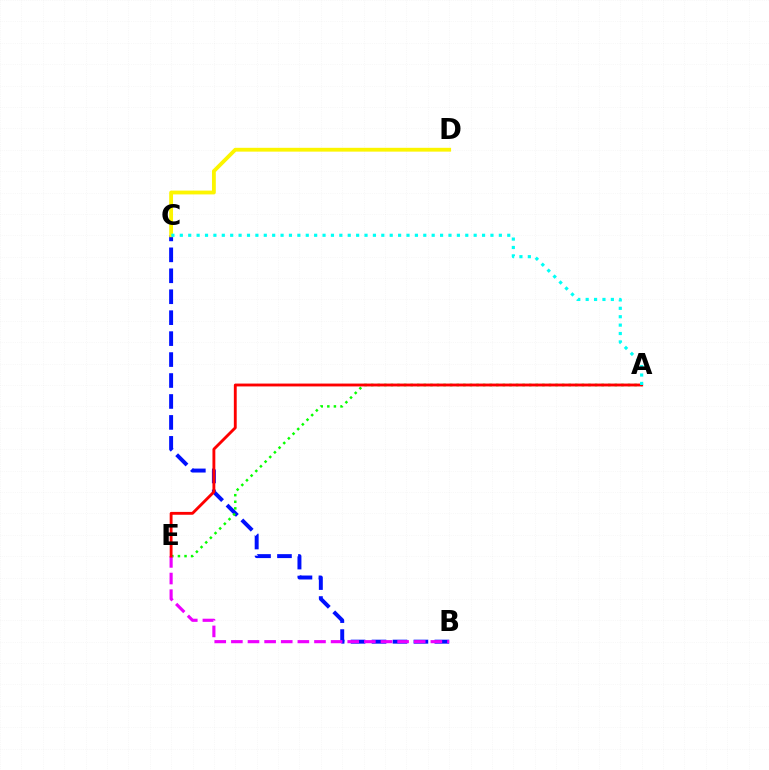{('B', 'C'): [{'color': '#0010ff', 'line_style': 'dashed', 'thickness': 2.85}], ('A', 'E'): [{'color': '#08ff00', 'line_style': 'dotted', 'thickness': 1.79}, {'color': '#ff0000', 'line_style': 'solid', 'thickness': 2.06}], ('B', 'E'): [{'color': '#ee00ff', 'line_style': 'dashed', 'thickness': 2.26}], ('C', 'D'): [{'color': '#fcf500', 'line_style': 'solid', 'thickness': 2.75}], ('A', 'C'): [{'color': '#00fff6', 'line_style': 'dotted', 'thickness': 2.28}]}